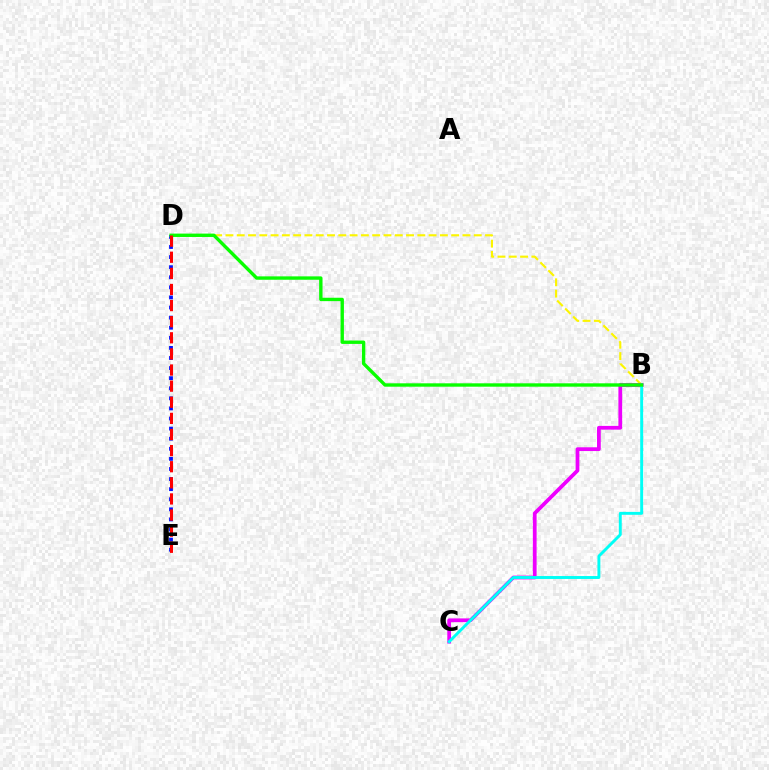{('B', 'D'): [{'color': '#fcf500', 'line_style': 'dashed', 'thickness': 1.53}, {'color': '#08ff00', 'line_style': 'solid', 'thickness': 2.43}], ('B', 'C'): [{'color': '#ee00ff', 'line_style': 'solid', 'thickness': 2.7}, {'color': '#00fff6', 'line_style': 'solid', 'thickness': 2.1}], ('D', 'E'): [{'color': '#0010ff', 'line_style': 'dotted', 'thickness': 2.74}, {'color': '#ff0000', 'line_style': 'dashed', 'thickness': 2.19}]}